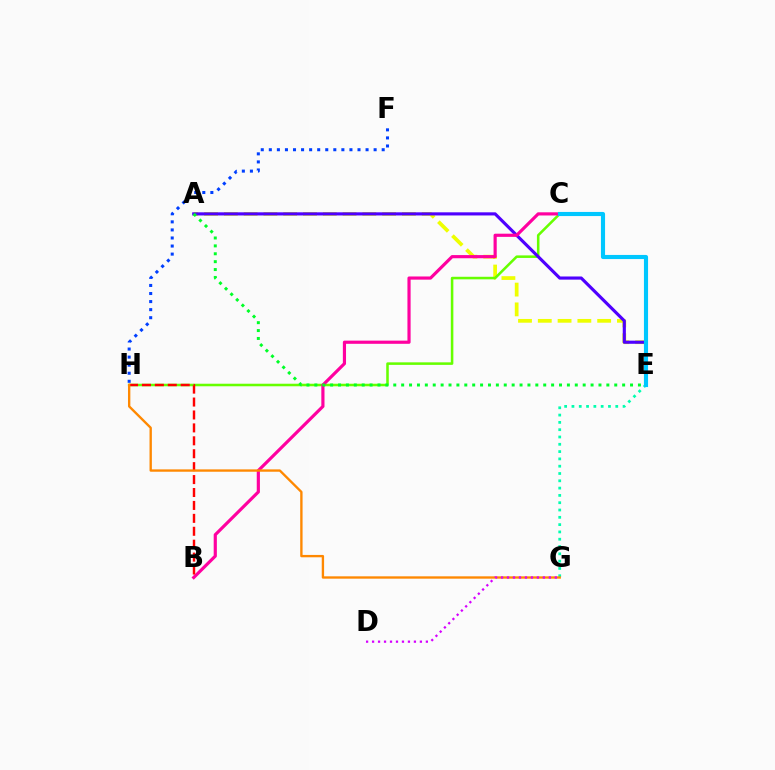{('E', 'G'): [{'color': '#00ffaf', 'line_style': 'dotted', 'thickness': 1.98}], ('A', 'E'): [{'color': '#eeff00', 'line_style': 'dashed', 'thickness': 2.69}, {'color': '#4f00ff', 'line_style': 'solid', 'thickness': 2.26}, {'color': '#00ff27', 'line_style': 'dotted', 'thickness': 2.14}], ('C', 'H'): [{'color': '#66ff00', 'line_style': 'solid', 'thickness': 1.83}], ('B', 'C'): [{'color': '#ff00a0', 'line_style': 'solid', 'thickness': 2.28}], ('C', 'E'): [{'color': '#00c7ff', 'line_style': 'solid', 'thickness': 2.96}], ('B', 'H'): [{'color': '#ff0000', 'line_style': 'dashed', 'thickness': 1.76}], ('F', 'H'): [{'color': '#003fff', 'line_style': 'dotted', 'thickness': 2.19}], ('G', 'H'): [{'color': '#ff8800', 'line_style': 'solid', 'thickness': 1.69}], ('D', 'G'): [{'color': '#d600ff', 'line_style': 'dotted', 'thickness': 1.62}]}